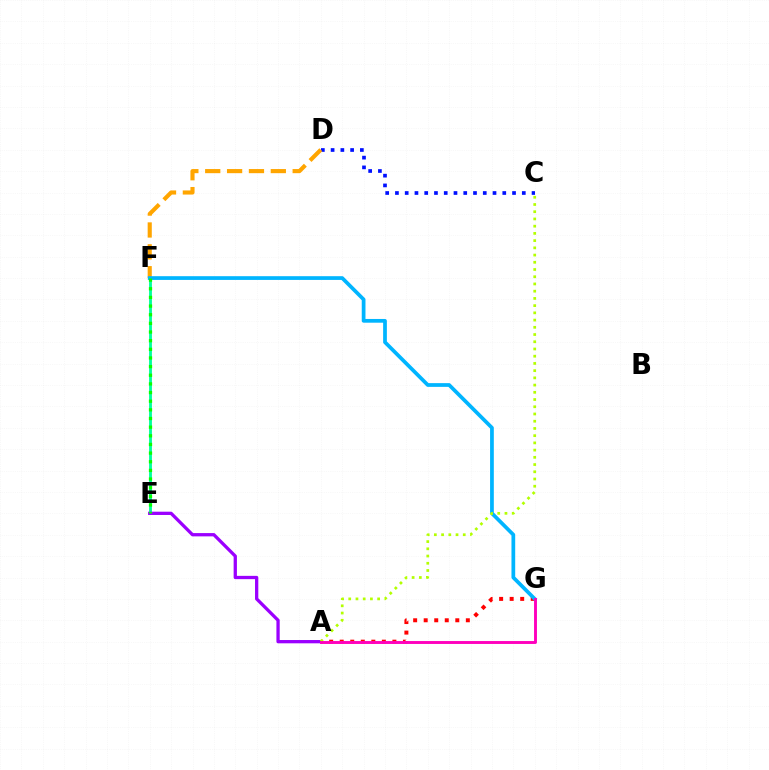{('C', 'D'): [{'color': '#0010ff', 'line_style': 'dotted', 'thickness': 2.65}], ('D', 'F'): [{'color': '#ffa500', 'line_style': 'dashed', 'thickness': 2.97}], ('E', 'F'): [{'color': '#00ff9d', 'line_style': 'solid', 'thickness': 2.06}, {'color': '#08ff00', 'line_style': 'dotted', 'thickness': 2.35}], ('A', 'G'): [{'color': '#ff0000', 'line_style': 'dotted', 'thickness': 2.86}, {'color': '#ff00bd', 'line_style': 'solid', 'thickness': 2.09}], ('A', 'E'): [{'color': '#9b00ff', 'line_style': 'solid', 'thickness': 2.37}], ('F', 'G'): [{'color': '#00b5ff', 'line_style': 'solid', 'thickness': 2.69}], ('A', 'C'): [{'color': '#b3ff00', 'line_style': 'dotted', 'thickness': 1.96}]}